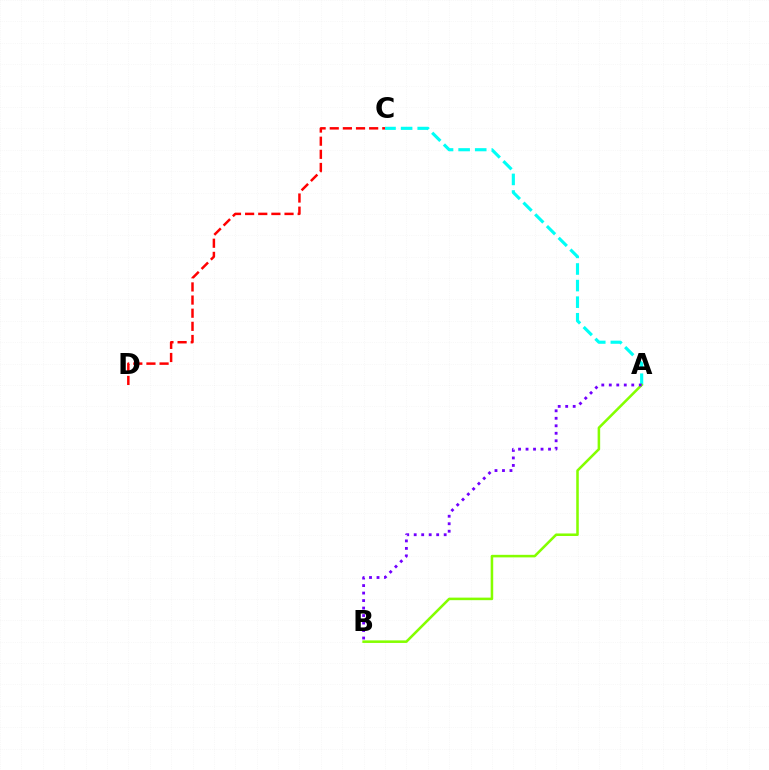{('A', 'C'): [{'color': '#00fff6', 'line_style': 'dashed', 'thickness': 2.25}], ('A', 'B'): [{'color': '#84ff00', 'line_style': 'solid', 'thickness': 1.83}, {'color': '#7200ff', 'line_style': 'dotted', 'thickness': 2.04}], ('C', 'D'): [{'color': '#ff0000', 'line_style': 'dashed', 'thickness': 1.78}]}